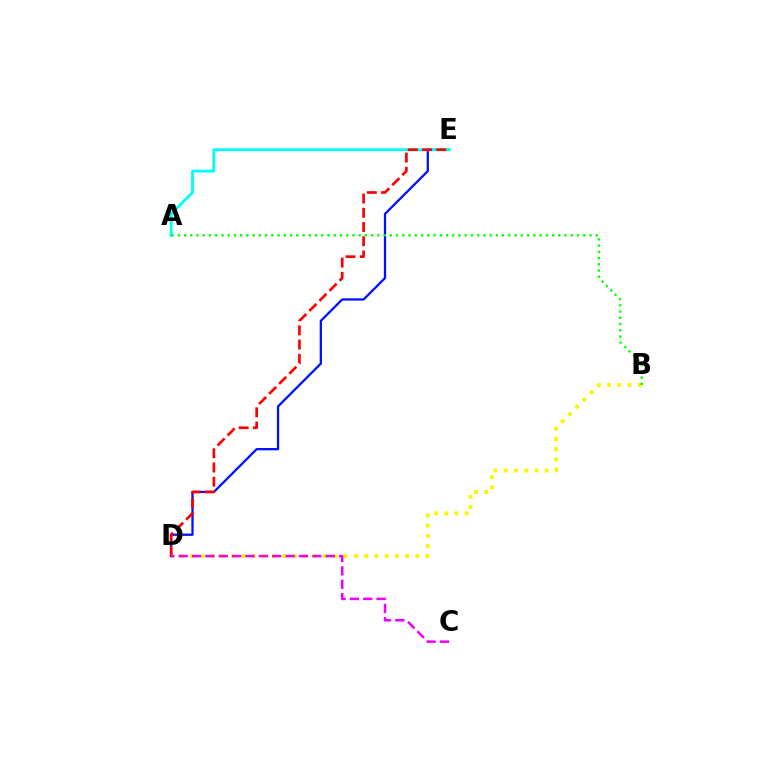{('D', 'E'): [{'color': '#0010ff', 'line_style': 'solid', 'thickness': 1.64}, {'color': '#ff0000', 'line_style': 'dashed', 'thickness': 1.93}], ('A', 'E'): [{'color': '#00fff6', 'line_style': 'solid', 'thickness': 2.04}], ('B', 'D'): [{'color': '#fcf500', 'line_style': 'dotted', 'thickness': 2.78}], ('C', 'D'): [{'color': '#ee00ff', 'line_style': 'dashed', 'thickness': 1.82}], ('A', 'B'): [{'color': '#08ff00', 'line_style': 'dotted', 'thickness': 1.69}]}